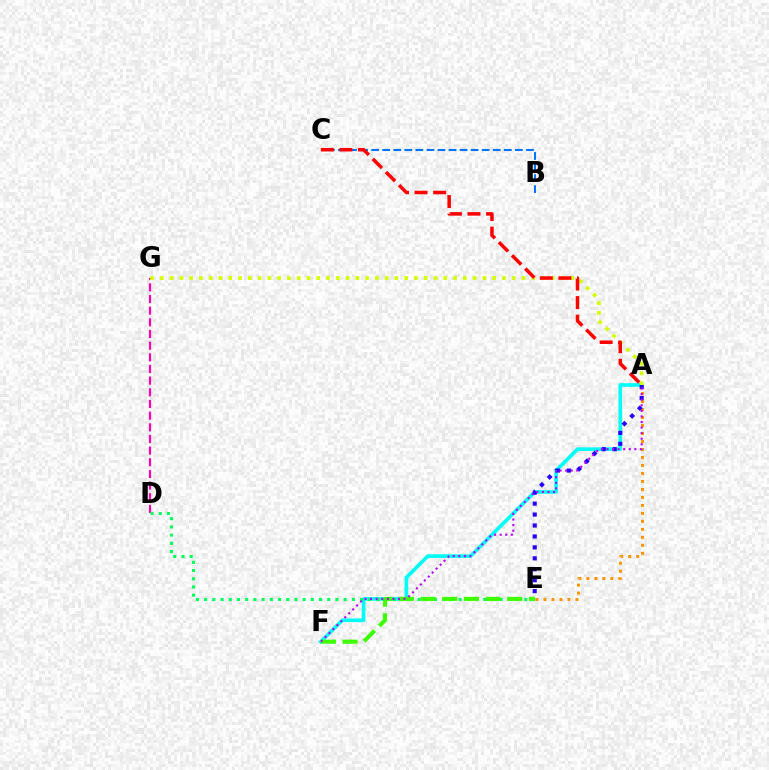{('A', 'F'): [{'color': '#00fff6', 'line_style': 'solid', 'thickness': 2.63}, {'color': '#b900ff', 'line_style': 'dotted', 'thickness': 1.52}], ('D', 'G'): [{'color': '#ff00ac', 'line_style': 'dashed', 'thickness': 1.58}], ('D', 'E'): [{'color': '#00ff5c', 'line_style': 'dotted', 'thickness': 2.23}], ('E', 'F'): [{'color': '#3dff00', 'line_style': 'dashed', 'thickness': 2.94}], ('A', 'E'): [{'color': '#ff9400', 'line_style': 'dotted', 'thickness': 2.17}, {'color': '#2500ff', 'line_style': 'dotted', 'thickness': 2.97}], ('A', 'G'): [{'color': '#d1ff00', 'line_style': 'dotted', 'thickness': 2.66}], ('B', 'C'): [{'color': '#0074ff', 'line_style': 'dashed', 'thickness': 1.5}], ('A', 'C'): [{'color': '#ff0000', 'line_style': 'dashed', 'thickness': 2.52}]}